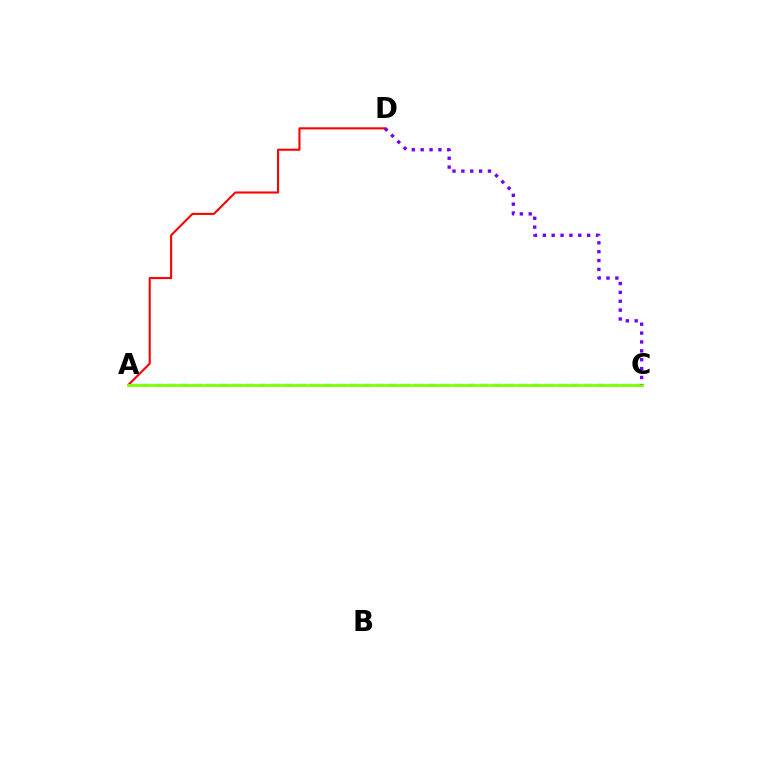{('A', 'C'): [{'color': '#00fff6', 'line_style': 'dashed', 'thickness': 1.77}, {'color': '#84ff00', 'line_style': 'solid', 'thickness': 2.04}], ('A', 'D'): [{'color': '#ff0000', 'line_style': 'solid', 'thickness': 1.51}], ('C', 'D'): [{'color': '#7200ff', 'line_style': 'dotted', 'thickness': 2.41}]}